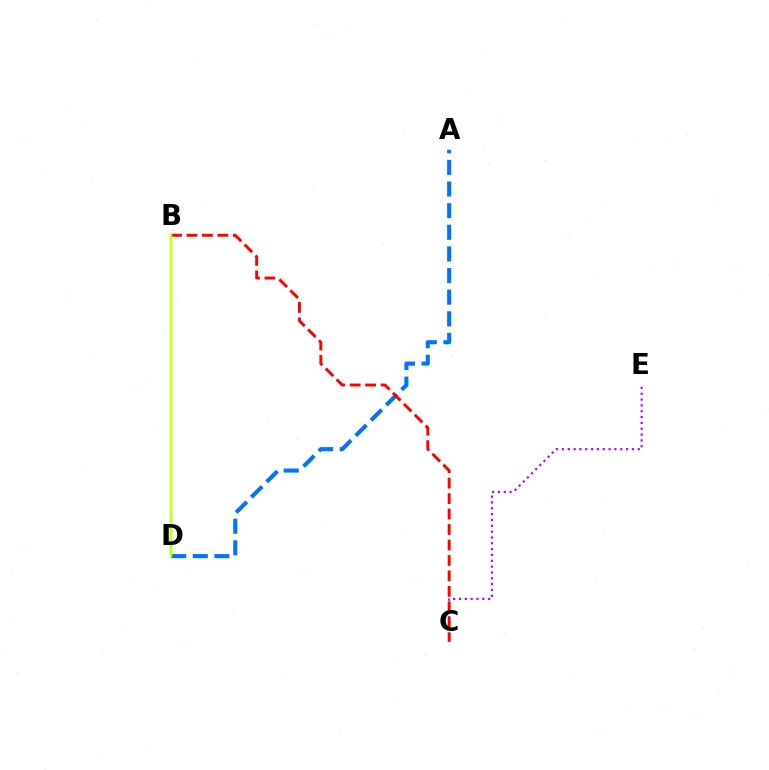{('C', 'E'): [{'color': '#b900ff', 'line_style': 'dotted', 'thickness': 1.59}], ('B', 'D'): [{'color': '#00ff5c', 'line_style': 'solid', 'thickness': 1.69}, {'color': '#d1ff00', 'line_style': 'solid', 'thickness': 1.72}], ('A', 'D'): [{'color': '#0074ff', 'line_style': 'dashed', 'thickness': 2.94}], ('B', 'C'): [{'color': '#ff0000', 'line_style': 'dashed', 'thickness': 2.1}]}